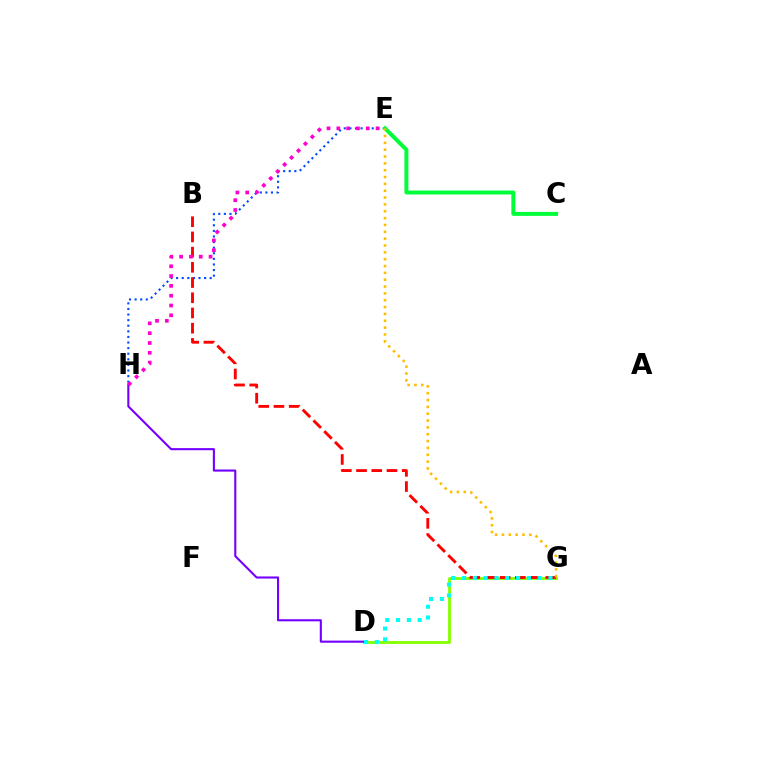{('D', 'G'): [{'color': '#84ff00', 'line_style': 'solid', 'thickness': 2.03}, {'color': '#00fff6', 'line_style': 'dotted', 'thickness': 2.93}], ('E', 'H'): [{'color': '#004bff', 'line_style': 'dotted', 'thickness': 1.52}, {'color': '#ff00cf', 'line_style': 'dotted', 'thickness': 2.67}], ('B', 'G'): [{'color': '#ff0000', 'line_style': 'dashed', 'thickness': 2.07}], ('D', 'H'): [{'color': '#7200ff', 'line_style': 'solid', 'thickness': 1.51}], ('C', 'E'): [{'color': '#00ff39', 'line_style': 'solid', 'thickness': 2.85}], ('E', 'G'): [{'color': '#ffbd00', 'line_style': 'dotted', 'thickness': 1.86}]}